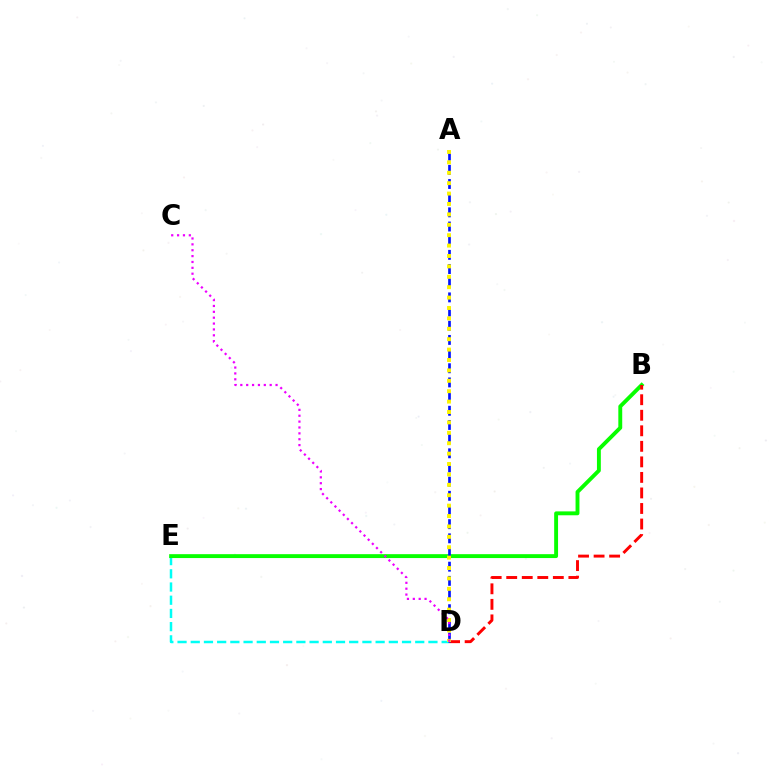{('D', 'E'): [{'color': '#00fff6', 'line_style': 'dashed', 'thickness': 1.79}], ('B', 'E'): [{'color': '#08ff00', 'line_style': 'solid', 'thickness': 2.8}], ('B', 'D'): [{'color': '#ff0000', 'line_style': 'dashed', 'thickness': 2.11}], ('A', 'D'): [{'color': '#0010ff', 'line_style': 'dashed', 'thickness': 1.93}, {'color': '#fcf500', 'line_style': 'dotted', 'thickness': 2.83}], ('C', 'D'): [{'color': '#ee00ff', 'line_style': 'dotted', 'thickness': 1.6}]}